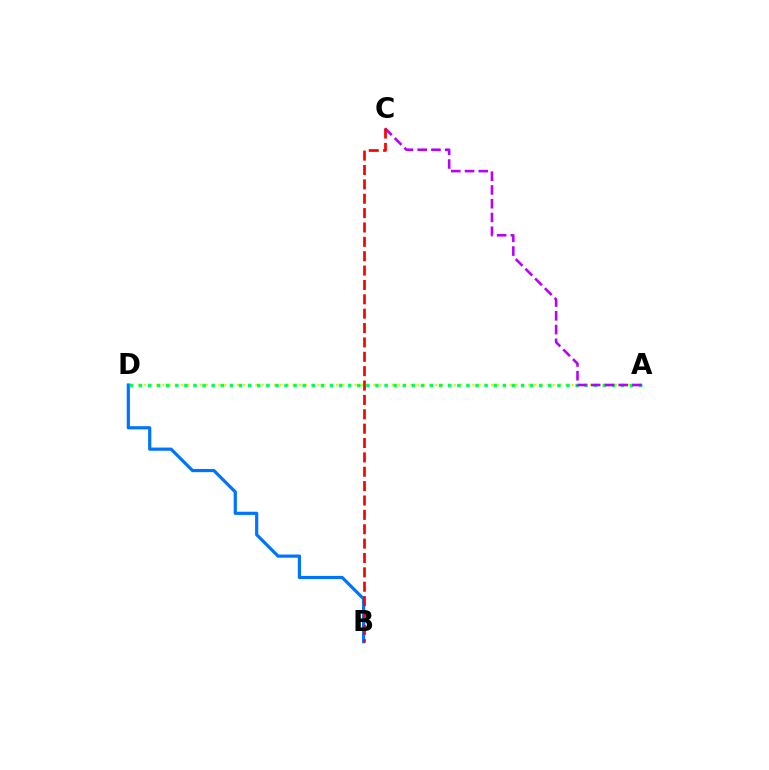{('B', 'D'): [{'color': '#0074ff', 'line_style': 'solid', 'thickness': 2.3}], ('A', 'D'): [{'color': '#d1ff00', 'line_style': 'dotted', 'thickness': 1.68}, {'color': '#00ff5c', 'line_style': 'dotted', 'thickness': 2.47}], ('A', 'C'): [{'color': '#b900ff', 'line_style': 'dashed', 'thickness': 1.87}], ('B', 'C'): [{'color': '#ff0000', 'line_style': 'dashed', 'thickness': 1.95}]}